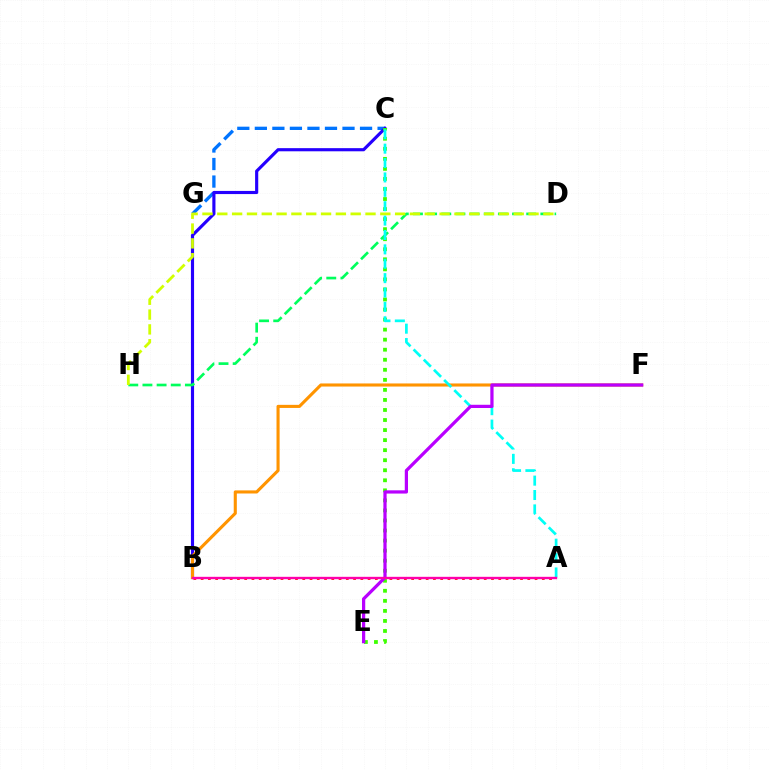{('C', 'G'): [{'color': '#0074ff', 'line_style': 'dashed', 'thickness': 2.38}], ('A', 'B'): [{'color': '#ff0000', 'line_style': 'dotted', 'thickness': 1.97}, {'color': '#ff00ac', 'line_style': 'solid', 'thickness': 1.7}], ('B', 'C'): [{'color': '#2500ff', 'line_style': 'solid', 'thickness': 2.26}], ('C', 'E'): [{'color': '#3dff00', 'line_style': 'dotted', 'thickness': 2.73}], ('D', 'H'): [{'color': '#00ff5c', 'line_style': 'dashed', 'thickness': 1.92}, {'color': '#d1ff00', 'line_style': 'dashed', 'thickness': 2.01}], ('B', 'F'): [{'color': '#ff9400', 'line_style': 'solid', 'thickness': 2.23}], ('A', 'C'): [{'color': '#00fff6', 'line_style': 'dashed', 'thickness': 1.95}], ('E', 'F'): [{'color': '#b900ff', 'line_style': 'solid', 'thickness': 2.33}]}